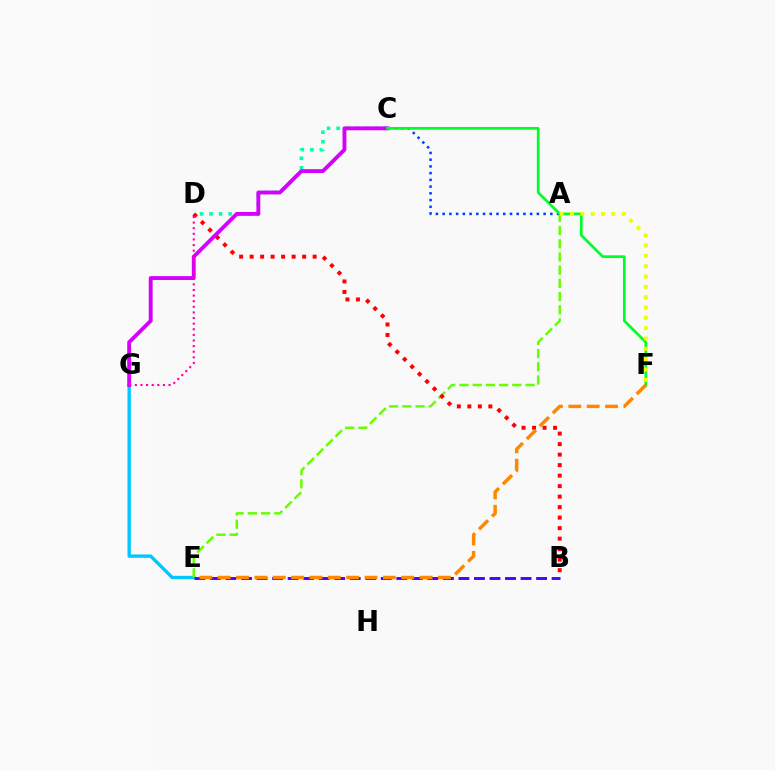{('E', 'G'): [{'color': '#00c7ff', 'line_style': 'solid', 'thickness': 2.41}], ('A', 'E'): [{'color': '#66ff00', 'line_style': 'dashed', 'thickness': 1.79}], ('C', 'D'): [{'color': '#00ffaf', 'line_style': 'dotted', 'thickness': 2.59}], ('B', 'D'): [{'color': '#ff0000', 'line_style': 'dotted', 'thickness': 2.85}], ('C', 'G'): [{'color': '#d600ff', 'line_style': 'solid', 'thickness': 2.78}], ('A', 'C'): [{'color': '#003fff', 'line_style': 'dotted', 'thickness': 1.83}], ('C', 'F'): [{'color': '#00ff27', 'line_style': 'solid', 'thickness': 1.95}], ('B', 'E'): [{'color': '#4f00ff', 'line_style': 'dashed', 'thickness': 2.11}], ('A', 'F'): [{'color': '#eeff00', 'line_style': 'dotted', 'thickness': 2.81}], ('E', 'F'): [{'color': '#ff8800', 'line_style': 'dashed', 'thickness': 2.49}], ('D', 'G'): [{'color': '#ff00a0', 'line_style': 'dotted', 'thickness': 1.53}]}